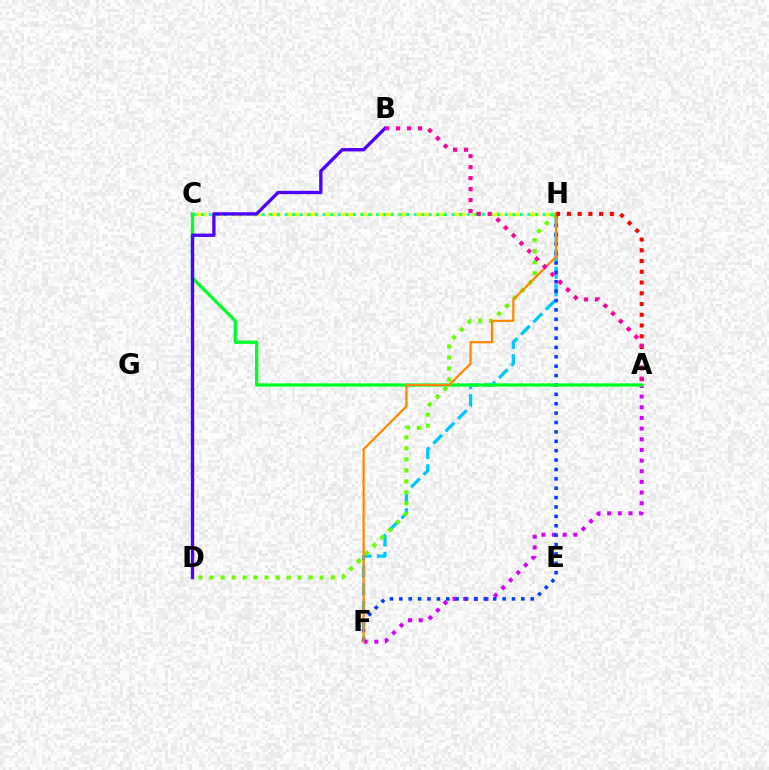{('C', 'H'): [{'color': '#eeff00', 'line_style': 'dashed', 'thickness': 2.52}, {'color': '#00ffaf', 'line_style': 'dotted', 'thickness': 2.06}], ('F', 'H'): [{'color': '#00c7ff', 'line_style': 'dashed', 'thickness': 2.39}, {'color': '#003fff', 'line_style': 'dotted', 'thickness': 2.55}, {'color': '#ff8800', 'line_style': 'solid', 'thickness': 1.61}], ('A', 'F'): [{'color': '#d600ff', 'line_style': 'dotted', 'thickness': 2.9}], ('D', 'H'): [{'color': '#66ff00', 'line_style': 'dotted', 'thickness': 2.99}], ('A', 'C'): [{'color': '#00ff27', 'line_style': 'solid', 'thickness': 2.36}], ('A', 'H'): [{'color': '#ff0000', 'line_style': 'dotted', 'thickness': 2.92}], ('B', 'D'): [{'color': '#4f00ff', 'line_style': 'solid', 'thickness': 2.4}], ('A', 'B'): [{'color': '#ff00a0', 'line_style': 'dotted', 'thickness': 2.98}]}